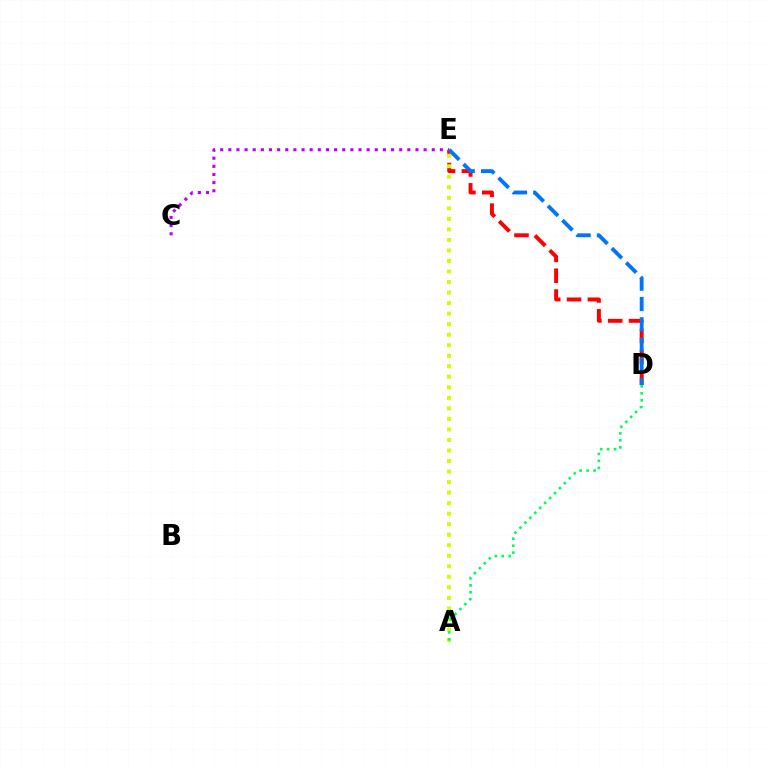{('D', 'E'): [{'color': '#ff0000', 'line_style': 'dashed', 'thickness': 2.83}, {'color': '#0074ff', 'line_style': 'dashed', 'thickness': 2.76}], ('C', 'E'): [{'color': '#b900ff', 'line_style': 'dotted', 'thickness': 2.21}], ('A', 'E'): [{'color': '#d1ff00', 'line_style': 'dotted', 'thickness': 2.86}], ('A', 'D'): [{'color': '#00ff5c', 'line_style': 'dotted', 'thickness': 1.9}]}